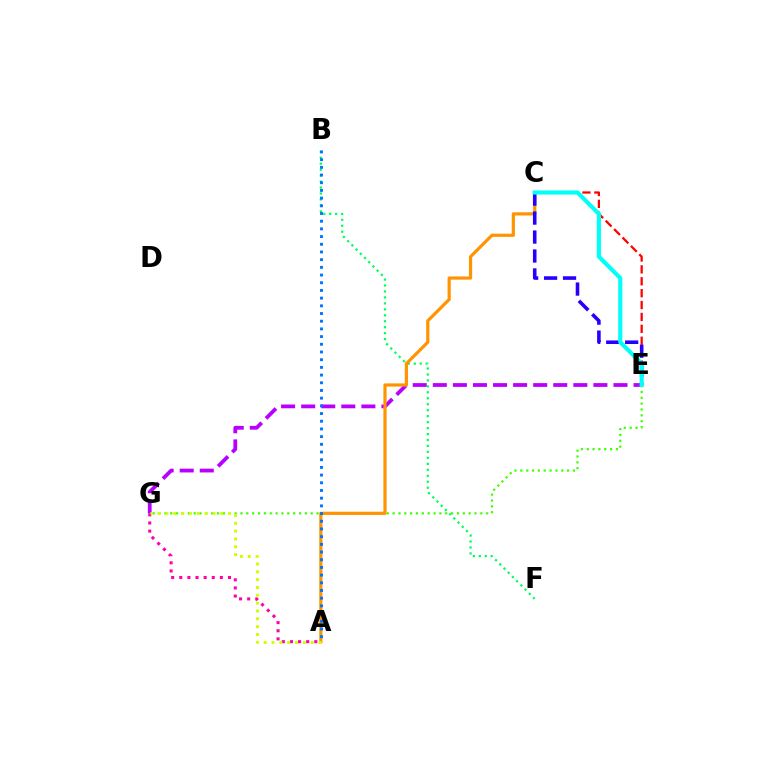{('E', 'G'): [{'color': '#3dff00', 'line_style': 'dotted', 'thickness': 1.59}, {'color': '#b900ff', 'line_style': 'dashed', 'thickness': 2.73}], ('A', 'G'): [{'color': '#ff00ac', 'line_style': 'dotted', 'thickness': 2.21}, {'color': '#d1ff00', 'line_style': 'dotted', 'thickness': 2.13}], ('C', 'E'): [{'color': '#ff0000', 'line_style': 'dashed', 'thickness': 1.62}, {'color': '#2500ff', 'line_style': 'dashed', 'thickness': 2.58}, {'color': '#00fff6', 'line_style': 'solid', 'thickness': 2.97}], ('B', 'F'): [{'color': '#00ff5c', 'line_style': 'dotted', 'thickness': 1.62}], ('A', 'C'): [{'color': '#ff9400', 'line_style': 'solid', 'thickness': 2.3}], ('A', 'B'): [{'color': '#0074ff', 'line_style': 'dotted', 'thickness': 2.09}]}